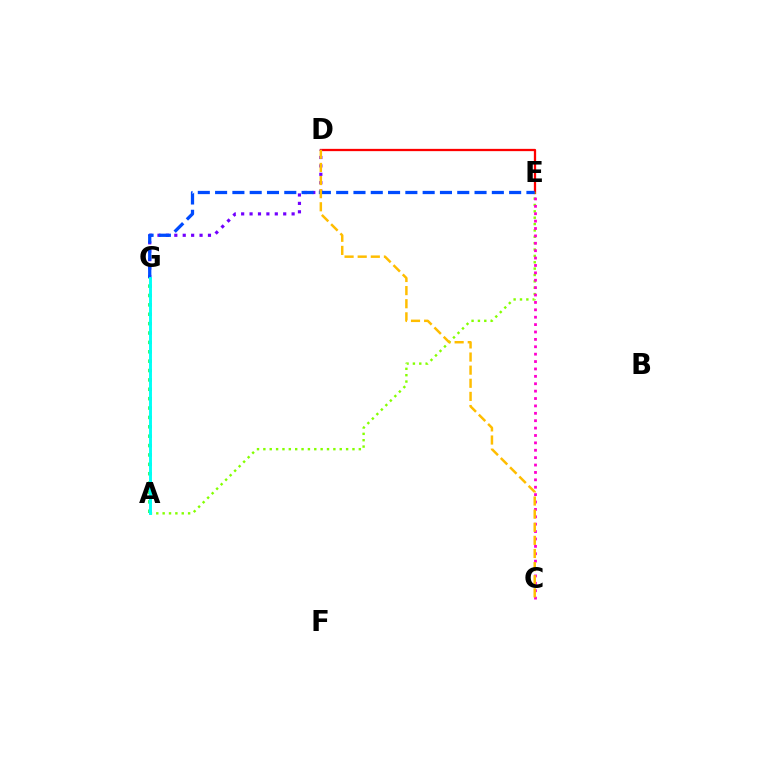{('D', 'E'): [{'color': '#ff0000', 'line_style': 'solid', 'thickness': 1.64}], ('D', 'G'): [{'color': '#7200ff', 'line_style': 'dotted', 'thickness': 2.29}], ('A', 'G'): [{'color': '#00ff39', 'line_style': 'dotted', 'thickness': 2.55}, {'color': '#00fff6', 'line_style': 'solid', 'thickness': 2.09}], ('A', 'E'): [{'color': '#84ff00', 'line_style': 'dotted', 'thickness': 1.73}], ('E', 'G'): [{'color': '#004bff', 'line_style': 'dashed', 'thickness': 2.35}], ('C', 'E'): [{'color': '#ff00cf', 'line_style': 'dotted', 'thickness': 2.01}], ('C', 'D'): [{'color': '#ffbd00', 'line_style': 'dashed', 'thickness': 1.78}]}